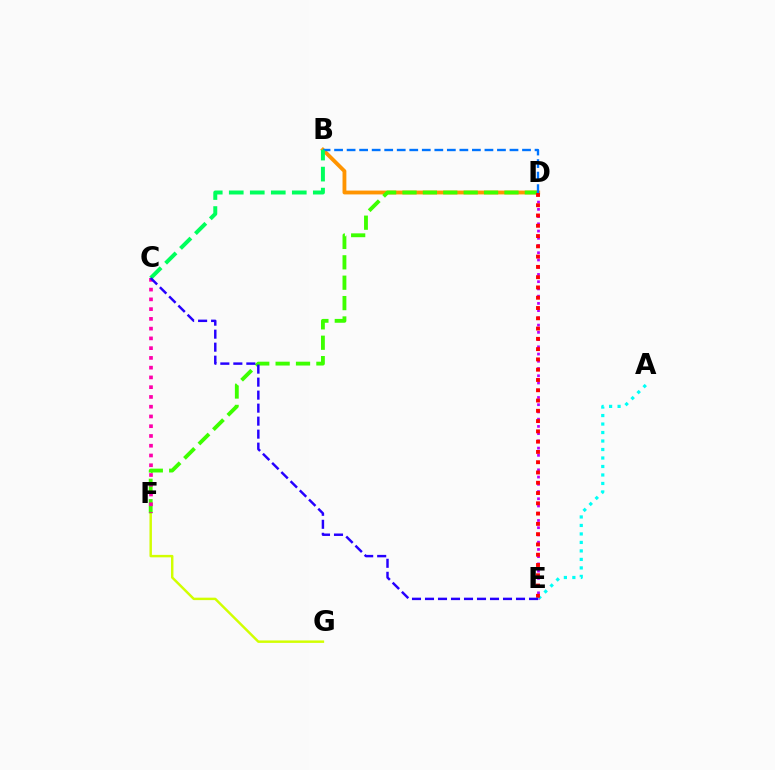{('F', 'G'): [{'color': '#d1ff00', 'line_style': 'solid', 'thickness': 1.76}], ('B', 'D'): [{'color': '#ff9400', 'line_style': 'solid', 'thickness': 2.76}, {'color': '#0074ff', 'line_style': 'dashed', 'thickness': 1.7}], ('D', 'F'): [{'color': '#3dff00', 'line_style': 'dashed', 'thickness': 2.77}], ('A', 'E'): [{'color': '#00fff6', 'line_style': 'dotted', 'thickness': 2.31}], ('D', 'E'): [{'color': '#b900ff', 'line_style': 'dotted', 'thickness': 1.97}, {'color': '#ff0000', 'line_style': 'dotted', 'thickness': 2.79}], ('C', 'F'): [{'color': '#ff00ac', 'line_style': 'dotted', 'thickness': 2.65}], ('B', 'C'): [{'color': '#00ff5c', 'line_style': 'dashed', 'thickness': 2.85}], ('C', 'E'): [{'color': '#2500ff', 'line_style': 'dashed', 'thickness': 1.77}]}